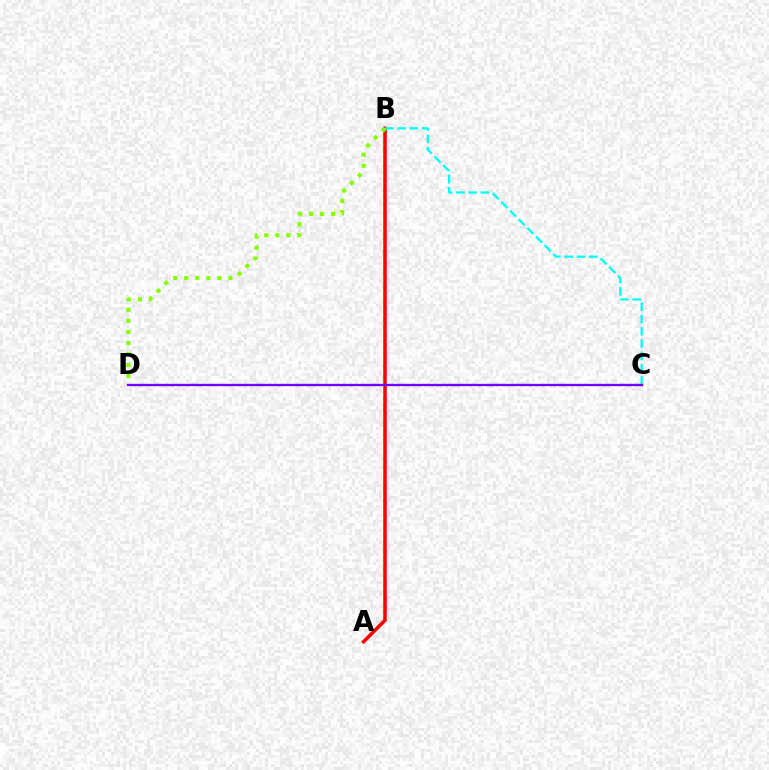{('A', 'B'): [{'color': '#ff0000', 'line_style': 'solid', 'thickness': 2.54}], ('B', 'C'): [{'color': '#00fff6', 'line_style': 'dashed', 'thickness': 1.67}], ('B', 'D'): [{'color': '#84ff00', 'line_style': 'dotted', 'thickness': 3.0}], ('C', 'D'): [{'color': '#7200ff', 'line_style': 'solid', 'thickness': 1.68}]}